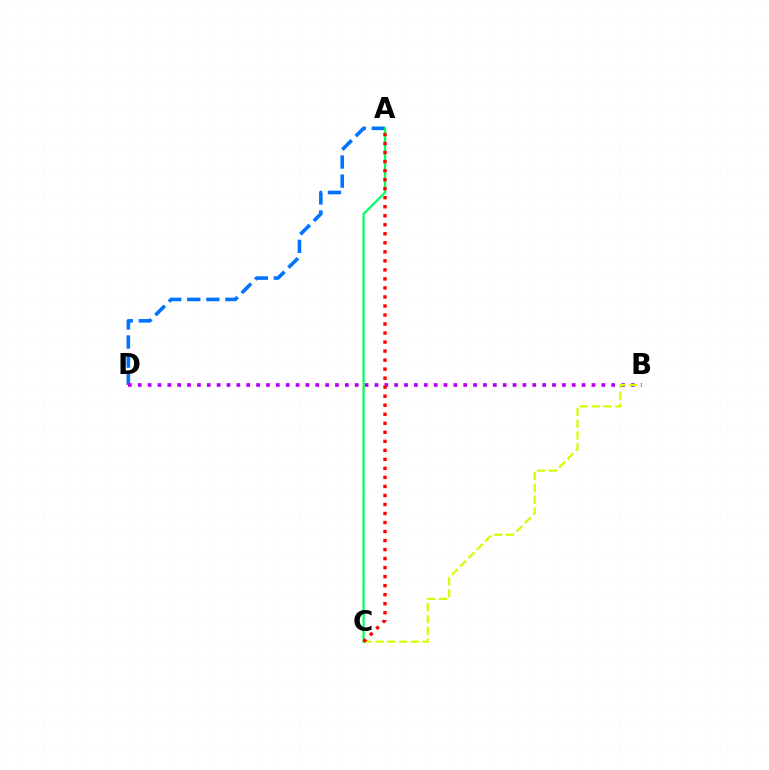{('A', 'D'): [{'color': '#0074ff', 'line_style': 'dashed', 'thickness': 2.59}], ('B', 'D'): [{'color': '#b900ff', 'line_style': 'dotted', 'thickness': 2.68}], ('B', 'C'): [{'color': '#d1ff00', 'line_style': 'dashed', 'thickness': 1.6}], ('A', 'C'): [{'color': '#00ff5c', 'line_style': 'solid', 'thickness': 1.61}, {'color': '#ff0000', 'line_style': 'dotted', 'thickness': 2.45}]}